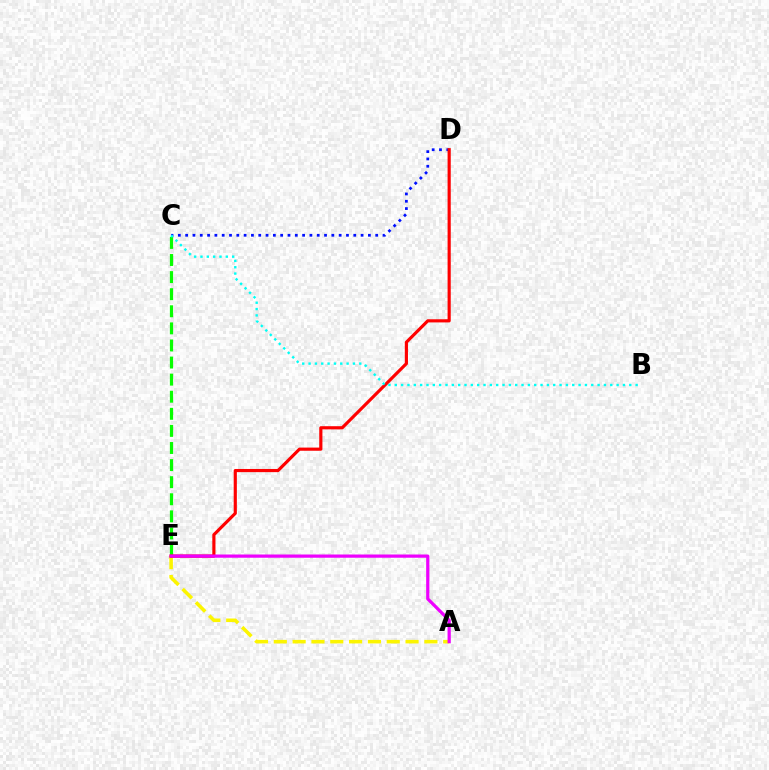{('A', 'E'): [{'color': '#fcf500', 'line_style': 'dashed', 'thickness': 2.56}, {'color': '#ee00ff', 'line_style': 'solid', 'thickness': 2.32}], ('C', 'E'): [{'color': '#08ff00', 'line_style': 'dashed', 'thickness': 2.32}], ('C', 'D'): [{'color': '#0010ff', 'line_style': 'dotted', 'thickness': 1.99}], ('D', 'E'): [{'color': '#ff0000', 'line_style': 'solid', 'thickness': 2.28}], ('B', 'C'): [{'color': '#00fff6', 'line_style': 'dotted', 'thickness': 1.72}]}